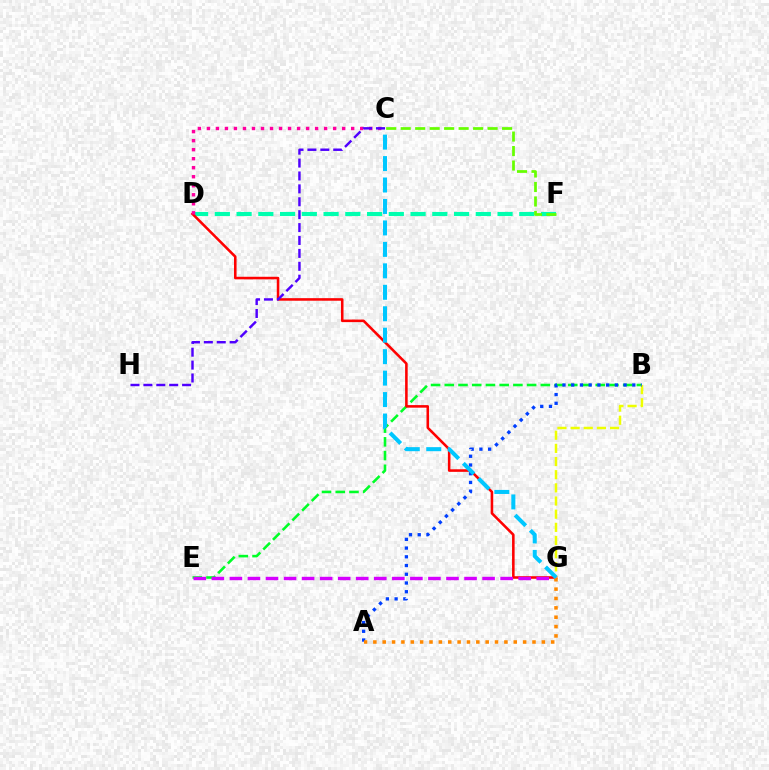{('B', 'E'): [{'color': '#00ff27', 'line_style': 'dashed', 'thickness': 1.86}], ('D', 'F'): [{'color': '#00ffaf', 'line_style': 'dashed', 'thickness': 2.95}], ('D', 'G'): [{'color': '#ff0000', 'line_style': 'solid', 'thickness': 1.85}], ('C', 'F'): [{'color': '#66ff00', 'line_style': 'dashed', 'thickness': 1.97}], ('B', 'G'): [{'color': '#eeff00', 'line_style': 'dashed', 'thickness': 1.79}], ('E', 'G'): [{'color': '#d600ff', 'line_style': 'dashed', 'thickness': 2.45}], ('A', 'B'): [{'color': '#003fff', 'line_style': 'dotted', 'thickness': 2.37}], ('A', 'G'): [{'color': '#ff8800', 'line_style': 'dotted', 'thickness': 2.54}], ('C', 'D'): [{'color': '#ff00a0', 'line_style': 'dotted', 'thickness': 2.45}], ('C', 'G'): [{'color': '#00c7ff', 'line_style': 'dashed', 'thickness': 2.91}], ('C', 'H'): [{'color': '#4f00ff', 'line_style': 'dashed', 'thickness': 1.75}]}